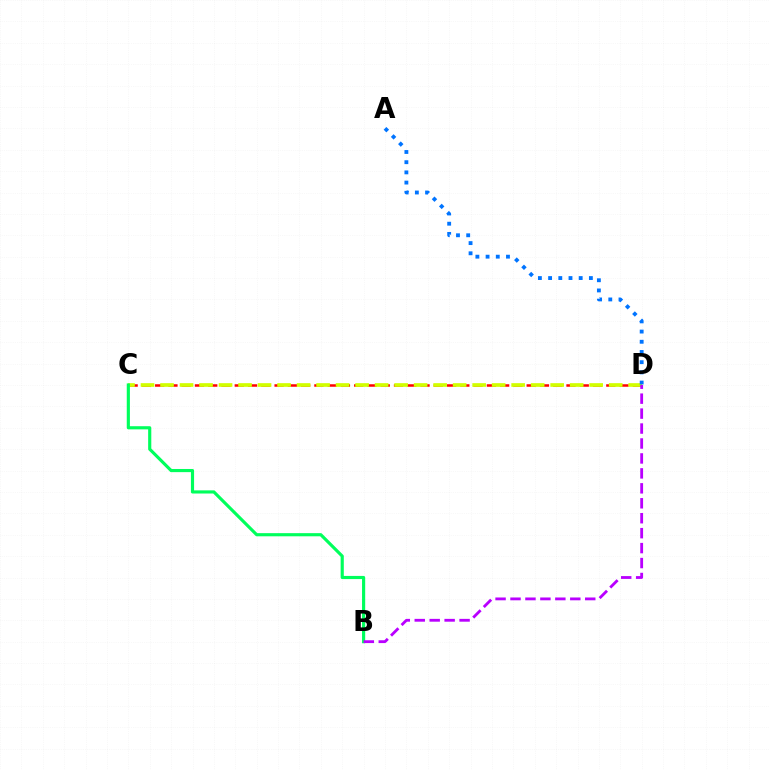{('C', 'D'): [{'color': '#ff0000', 'line_style': 'dashed', 'thickness': 1.8}, {'color': '#d1ff00', 'line_style': 'dashed', 'thickness': 2.65}], ('B', 'C'): [{'color': '#00ff5c', 'line_style': 'solid', 'thickness': 2.27}], ('A', 'D'): [{'color': '#0074ff', 'line_style': 'dotted', 'thickness': 2.77}], ('B', 'D'): [{'color': '#b900ff', 'line_style': 'dashed', 'thickness': 2.03}]}